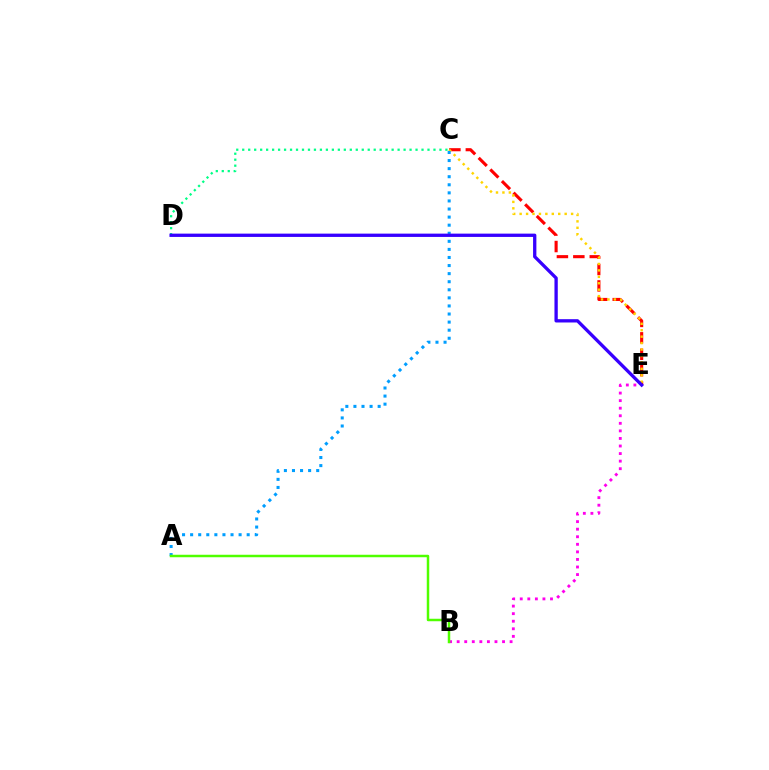{('C', 'E'): [{'color': '#ff0000', 'line_style': 'dashed', 'thickness': 2.23}, {'color': '#ffd500', 'line_style': 'dotted', 'thickness': 1.75}], ('A', 'C'): [{'color': '#009eff', 'line_style': 'dotted', 'thickness': 2.19}], ('B', 'E'): [{'color': '#ff00ed', 'line_style': 'dotted', 'thickness': 2.05}], ('A', 'B'): [{'color': '#4fff00', 'line_style': 'solid', 'thickness': 1.79}], ('C', 'D'): [{'color': '#00ff86', 'line_style': 'dotted', 'thickness': 1.62}], ('D', 'E'): [{'color': '#3700ff', 'line_style': 'solid', 'thickness': 2.38}]}